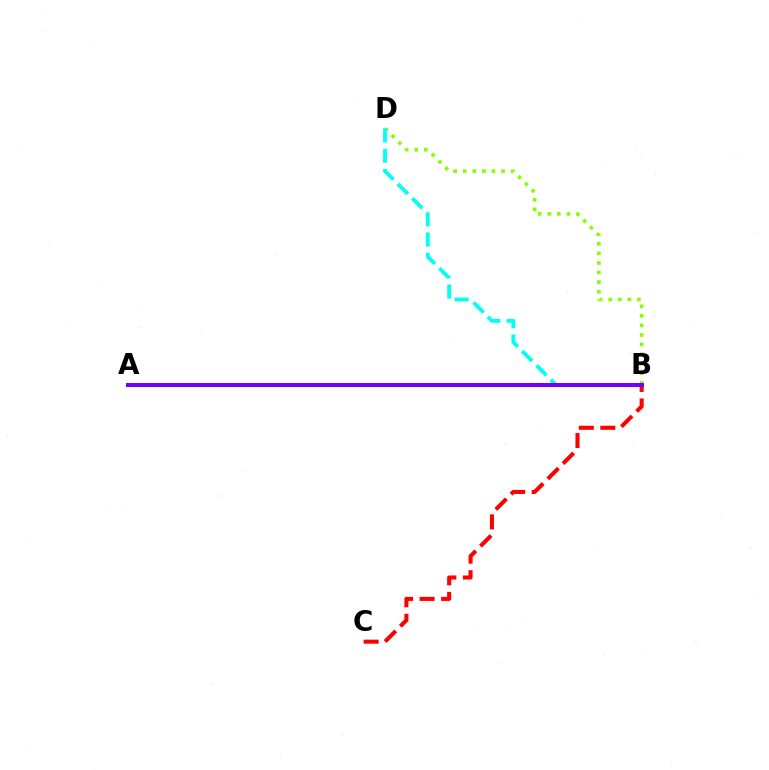{('B', 'D'): [{'color': '#84ff00', 'line_style': 'dotted', 'thickness': 2.6}, {'color': '#00fff6', 'line_style': 'dashed', 'thickness': 2.76}], ('B', 'C'): [{'color': '#ff0000', 'line_style': 'dashed', 'thickness': 2.93}], ('A', 'B'): [{'color': '#7200ff', 'line_style': 'solid', 'thickness': 2.89}]}